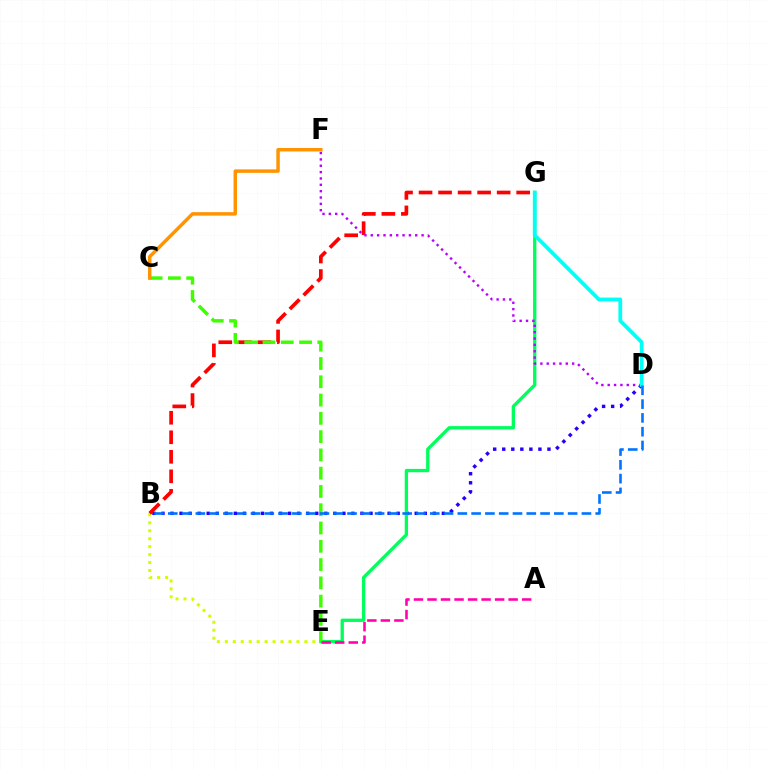{('B', 'E'): [{'color': '#d1ff00', 'line_style': 'dotted', 'thickness': 2.16}], ('B', 'D'): [{'color': '#2500ff', 'line_style': 'dotted', 'thickness': 2.46}, {'color': '#0074ff', 'line_style': 'dashed', 'thickness': 1.87}], ('E', 'G'): [{'color': '#00ff5c', 'line_style': 'solid', 'thickness': 2.39}], ('B', 'G'): [{'color': '#ff0000', 'line_style': 'dashed', 'thickness': 2.65}], ('D', 'F'): [{'color': '#b900ff', 'line_style': 'dotted', 'thickness': 1.73}], ('C', 'E'): [{'color': '#3dff00', 'line_style': 'dashed', 'thickness': 2.48}], ('C', 'F'): [{'color': '#ff9400', 'line_style': 'solid', 'thickness': 2.5}], ('A', 'E'): [{'color': '#ff00ac', 'line_style': 'dashed', 'thickness': 1.84}], ('D', 'G'): [{'color': '#00fff6', 'line_style': 'solid', 'thickness': 2.7}]}